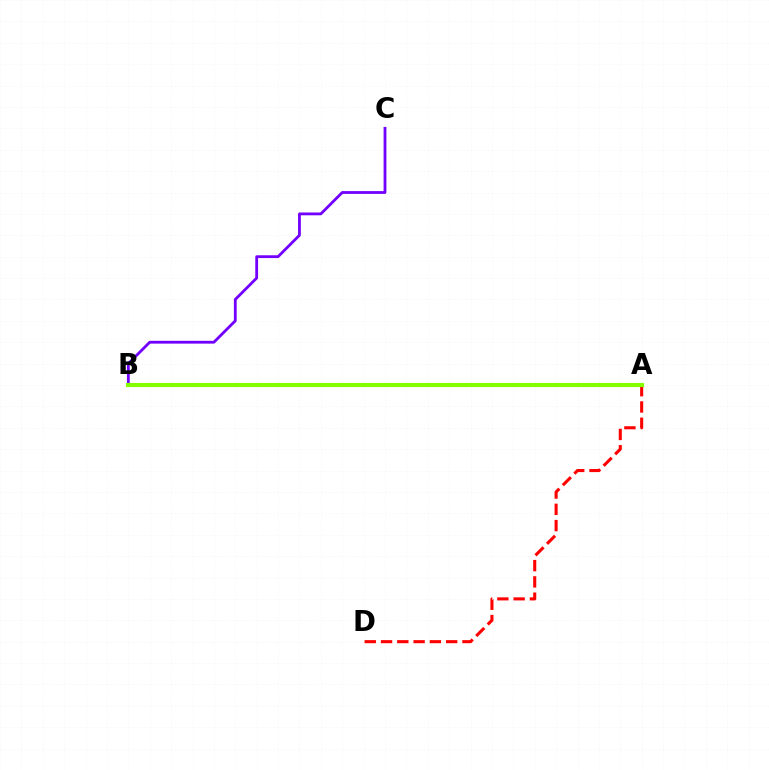{('A', 'B'): [{'color': '#00fff6', 'line_style': 'dotted', 'thickness': 1.94}, {'color': '#84ff00', 'line_style': 'solid', 'thickness': 2.99}], ('A', 'D'): [{'color': '#ff0000', 'line_style': 'dashed', 'thickness': 2.21}], ('B', 'C'): [{'color': '#7200ff', 'line_style': 'solid', 'thickness': 2.02}]}